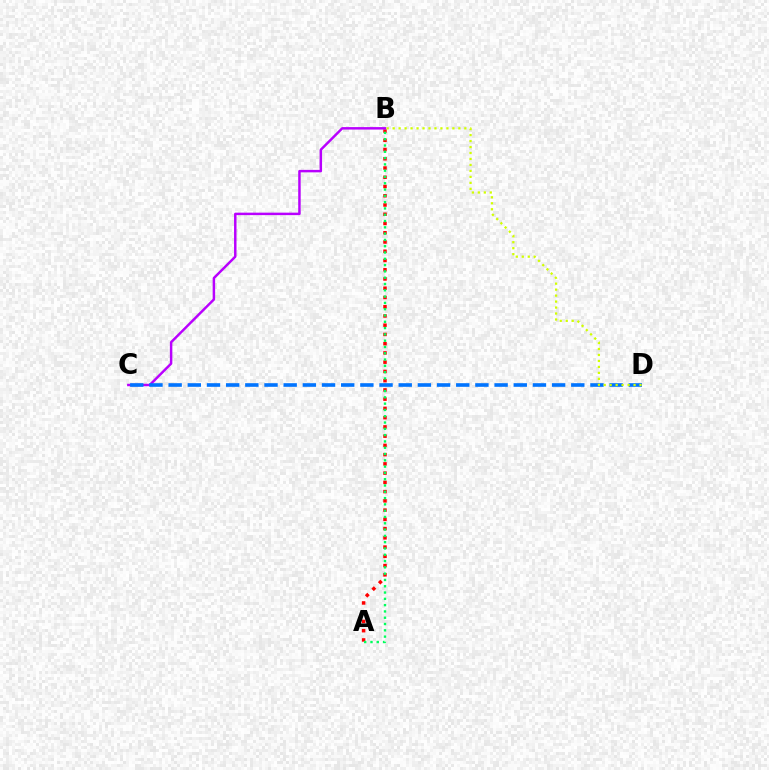{('A', 'B'): [{'color': '#ff0000', 'line_style': 'dotted', 'thickness': 2.51}, {'color': '#00ff5c', 'line_style': 'dotted', 'thickness': 1.71}], ('B', 'C'): [{'color': '#b900ff', 'line_style': 'solid', 'thickness': 1.77}], ('C', 'D'): [{'color': '#0074ff', 'line_style': 'dashed', 'thickness': 2.6}], ('B', 'D'): [{'color': '#d1ff00', 'line_style': 'dotted', 'thickness': 1.62}]}